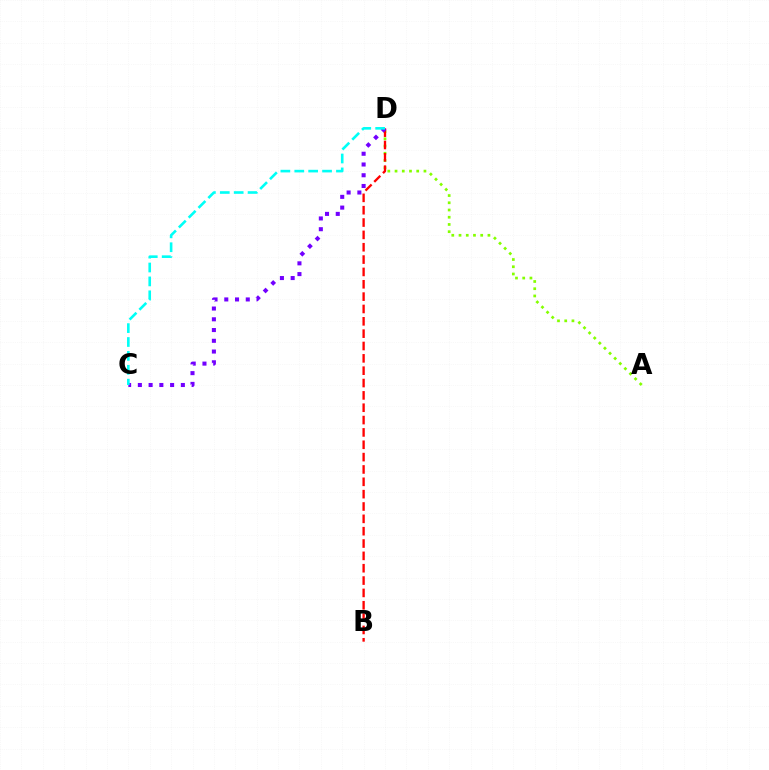{('A', 'D'): [{'color': '#84ff00', 'line_style': 'dotted', 'thickness': 1.96}], ('B', 'D'): [{'color': '#ff0000', 'line_style': 'dashed', 'thickness': 1.68}], ('C', 'D'): [{'color': '#7200ff', 'line_style': 'dotted', 'thickness': 2.92}, {'color': '#00fff6', 'line_style': 'dashed', 'thickness': 1.89}]}